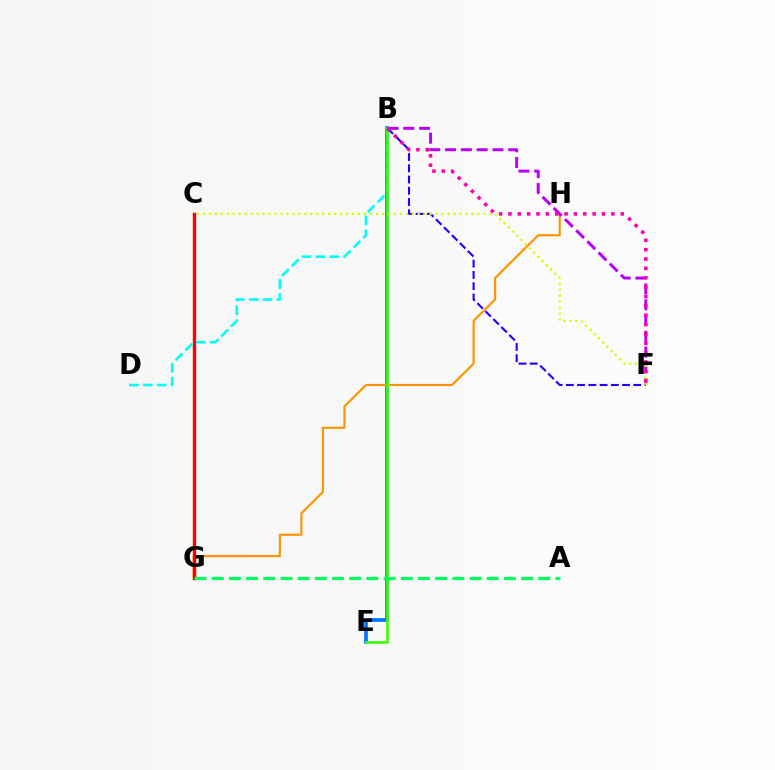{('B', 'E'): [{'color': '#0074ff', 'line_style': 'solid', 'thickness': 2.63}, {'color': '#3dff00', 'line_style': 'solid', 'thickness': 1.93}], ('G', 'H'): [{'color': '#ff9400', 'line_style': 'solid', 'thickness': 1.56}], ('C', 'G'): [{'color': '#ff0000', 'line_style': 'solid', 'thickness': 2.44}], ('B', 'D'): [{'color': '#00fff6', 'line_style': 'dashed', 'thickness': 1.88}], ('B', 'F'): [{'color': '#2500ff', 'line_style': 'dashed', 'thickness': 1.53}, {'color': '#b900ff', 'line_style': 'dashed', 'thickness': 2.14}, {'color': '#ff00ac', 'line_style': 'dotted', 'thickness': 2.54}], ('A', 'G'): [{'color': '#00ff5c', 'line_style': 'dashed', 'thickness': 2.34}], ('C', 'F'): [{'color': '#d1ff00', 'line_style': 'dotted', 'thickness': 1.62}]}